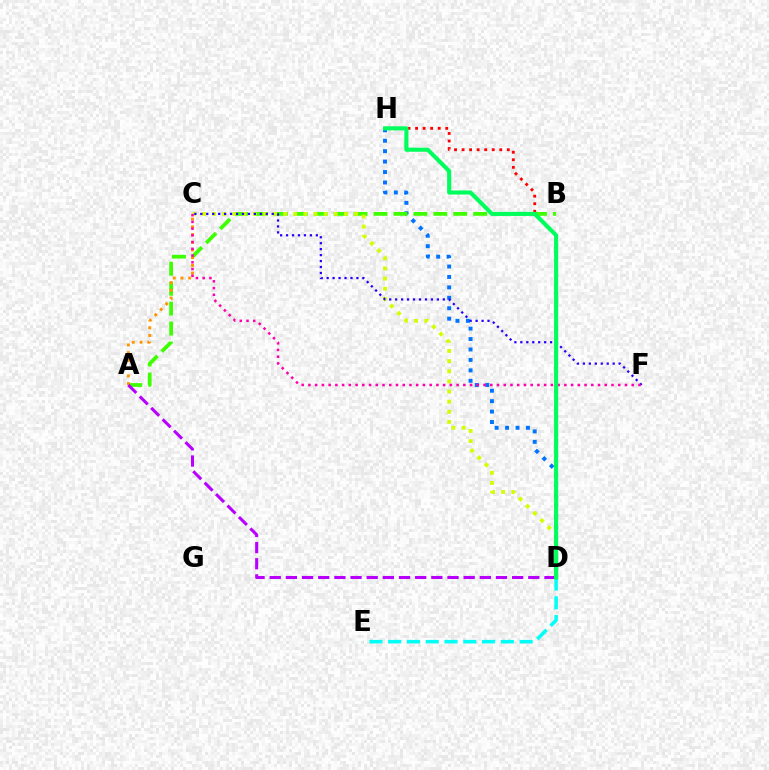{('D', 'H'): [{'color': '#0074ff', 'line_style': 'dotted', 'thickness': 2.84}, {'color': '#ff0000', 'line_style': 'dotted', 'thickness': 2.05}, {'color': '#00ff5c', 'line_style': 'solid', 'thickness': 2.95}], ('A', 'B'): [{'color': '#3dff00', 'line_style': 'dashed', 'thickness': 2.71}], ('C', 'D'): [{'color': '#d1ff00', 'line_style': 'dotted', 'thickness': 2.75}], ('C', 'F'): [{'color': '#2500ff', 'line_style': 'dotted', 'thickness': 1.62}, {'color': '#ff00ac', 'line_style': 'dotted', 'thickness': 1.83}], ('A', 'C'): [{'color': '#ff9400', 'line_style': 'dotted', 'thickness': 2.1}], ('D', 'E'): [{'color': '#00fff6', 'line_style': 'dashed', 'thickness': 2.55}], ('A', 'D'): [{'color': '#b900ff', 'line_style': 'dashed', 'thickness': 2.2}]}